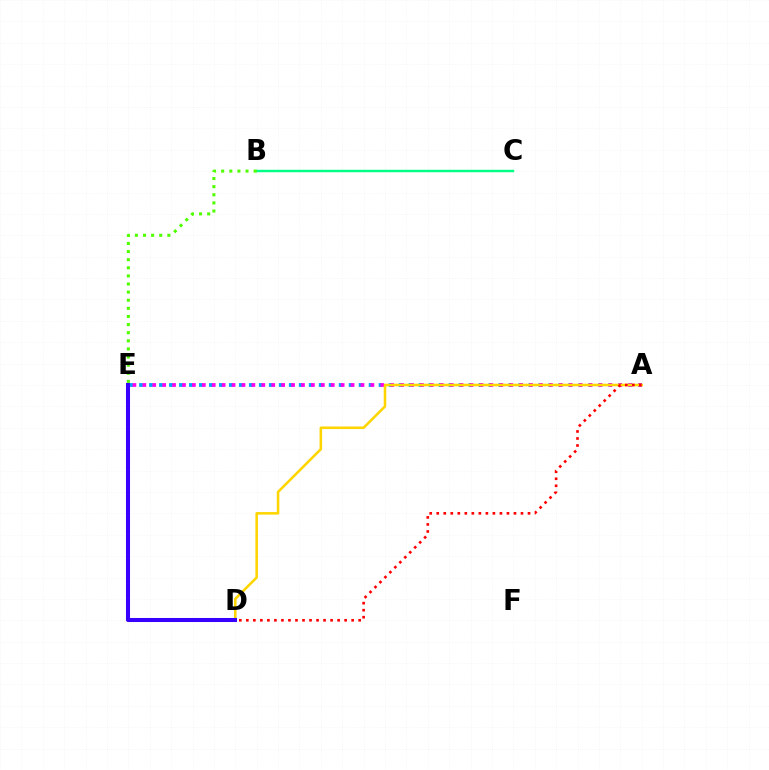{('A', 'E'): [{'color': '#009eff', 'line_style': 'dotted', 'thickness': 2.71}, {'color': '#ff00ed', 'line_style': 'dotted', 'thickness': 2.69}], ('A', 'D'): [{'color': '#ffd500', 'line_style': 'solid', 'thickness': 1.84}, {'color': '#ff0000', 'line_style': 'dotted', 'thickness': 1.91}], ('B', 'C'): [{'color': '#00ff86', 'line_style': 'solid', 'thickness': 1.76}], ('B', 'E'): [{'color': '#4fff00', 'line_style': 'dotted', 'thickness': 2.2}], ('D', 'E'): [{'color': '#3700ff', 'line_style': 'solid', 'thickness': 2.91}]}